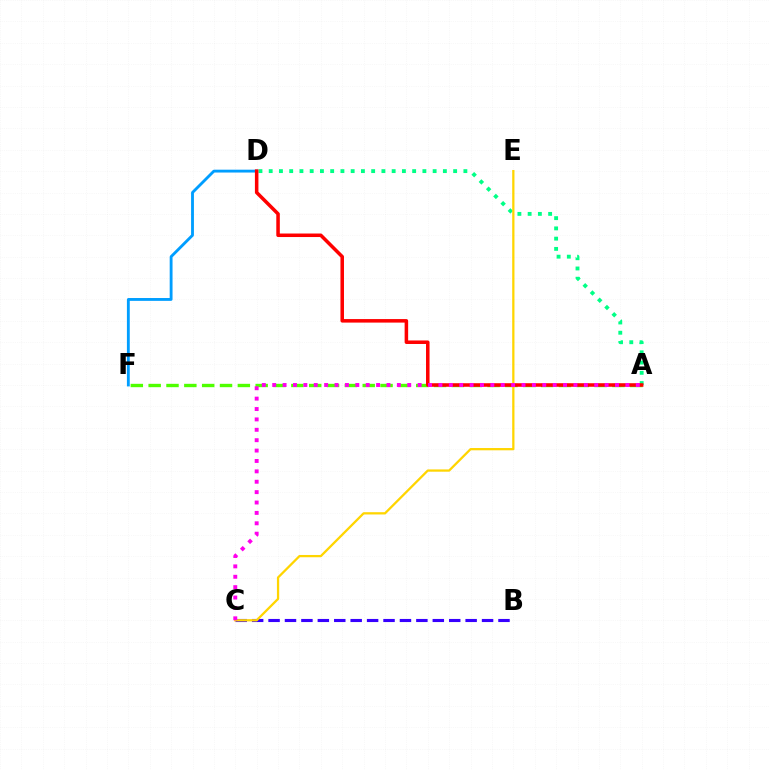{('A', 'D'): [{'color': '#00ff86', 'line_style': 'dotted', 'thickness': 2.78}, {'color': '#ff0000', 'line_style': 'solid', 'thickness': 2.54}], ('D', 'F'): [{'color': '#009eff', 'line_style': 'solid', 'thickness': 2.05}], ('B', 'C'): [{'color': '#3700ff', 'line_style': 'dashed', 'thickness': 2.23}], ('A', 'F'): [{'color': '#4fff00', 'line_style': 'dashed', 'thickness': 2.42}], ('C', 'E'): [{'color': '#ffd500', 'line_style': 'solid', 'thickness': 1.64}], ('A', 'C'): [{'color': '#ff00ed', 'line_style': 'dotted', 'thickness': 2.82}]}